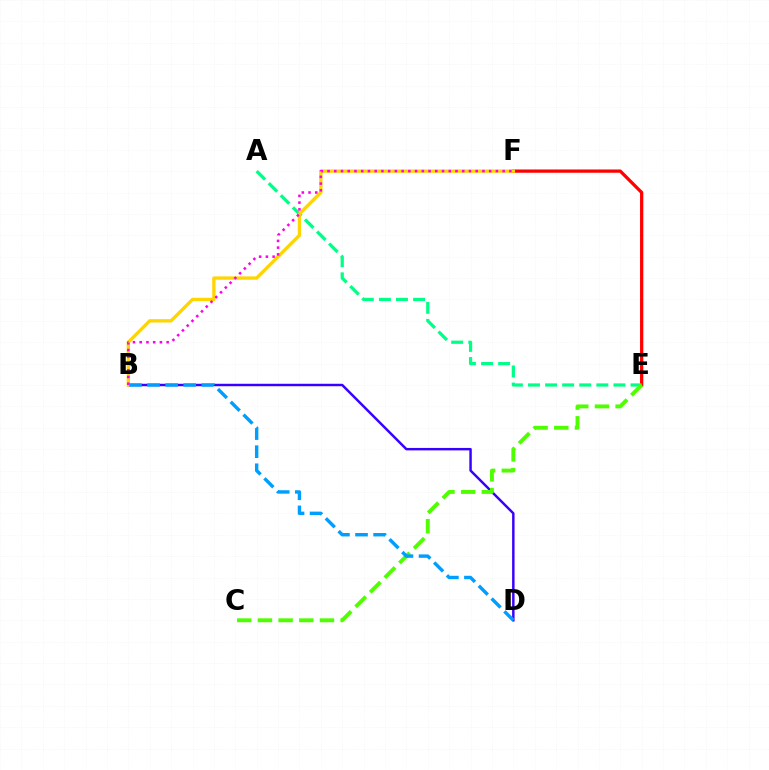{('E', 'F'): [{'color': '#ff0000', 'line_style': 'solid', 'thickness': 2.34}], ('B', 'D'): [{'color': '#3700ff', 'line_style': 'solid', 'thickness': 1.77}, {'color': '#009eff', 'line_style': 'dashed', 'thickness': 2.46}], ('A', 'E'): [{'color': '#00ff86', 'line_style': 'dashed', 'thickness': 2.32}], ('B', 'F'): [{'color': '#ffd500', 'line_style': 'solid', 'thickness': 2.4}, {'color': '#ff00ed', 'line_style': 'dotted', 'thickness': 1.83}], ('C', 'E'): [{'color': '#4fff00', 'line_style': 'dashed', 'thickness': 2.81}]}